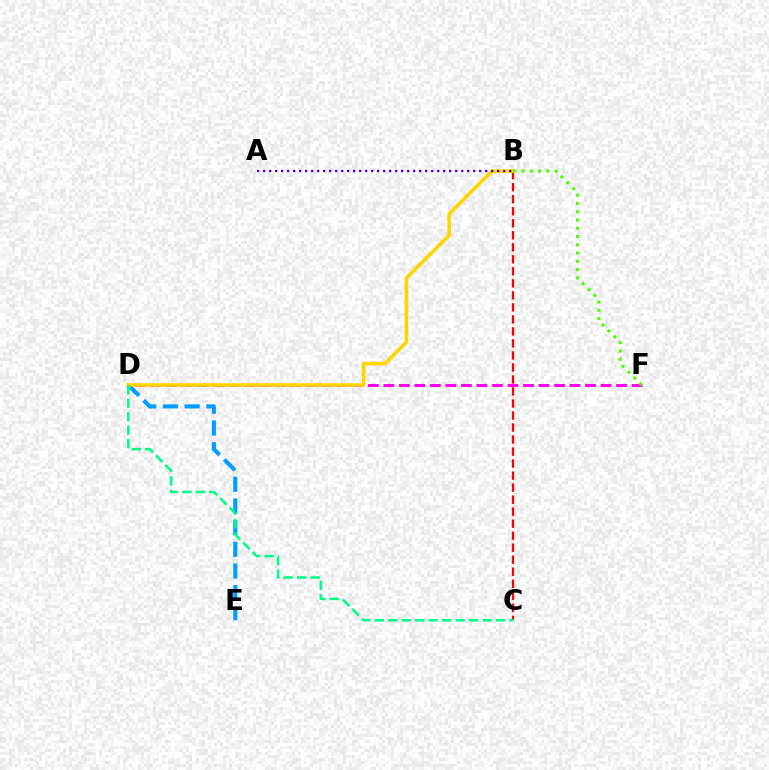{('D', 'F'): [{'color': '#ff00ed', 'line_style': 'dashed', 'thickness': 2.11}], ('B', 'C'): [{'color': '#ff0000', 'line_style': 'dashed', 'thickness': 1.63}], ('D', 'E'): [{'color': '#009eff', 'line_style': 'dashed', 'thickness': 2.95}], ('B', 'D'): [{'color': '#ffd500', 'line_style': 'solid', 'thickness': 2.57}], ('C', 'D'): [{'color': '#00ff86', 'line_style': 'dashed', 'thickness': 1.83}], ('A', 'B'): [{'color': '#3700ff', 'line_style': 'dotted', 'thickness': 1.63}], ('B', 'F'): [{'color': '#4fff00', 'line_style': 'dotted', 'thickness': 2.24}]}